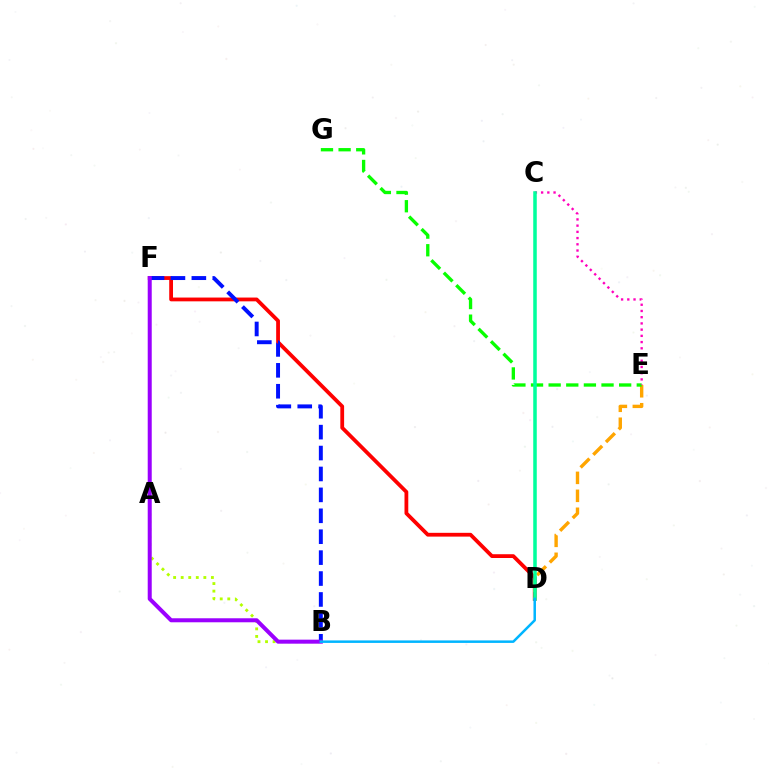{('A', 'B'): [{'color': '#b3ff00', 'line_style': 'dotted', 'thickness': 2.05}], ('D', 'F'): [{'color': '#ff0000', 'line_style': 'solid', 'thickness': 2.72}], ('D', 'E'): [{'color': '#ffa500', 'line_style': 'dashed', 'thickness': 2.44}], ('E', 'G'): [{'color': '#08ff00', 'line_style': 'dashed', 'thickness': 2.39}], ('B', 'F'): [{'color': '#0010ff', 'line_style': 'dashed', 'thickness': 2.84}, {'color': '#9b00ff', 'line_style': 'solid', 'thickness': 2.89}], ('C', 'E'): [{'color': '#ff00bd', 'line_style': 'dotted', 'thickness': 1.69}], ('C', 'D'): [{'color': '#00ff9d', 'line_style': 'solid', 'thickness': 2.54}], ('B', 'D'): [{'color': '#00b5ff', 'line_style': 'solid', 'thickness': 1.8}]}